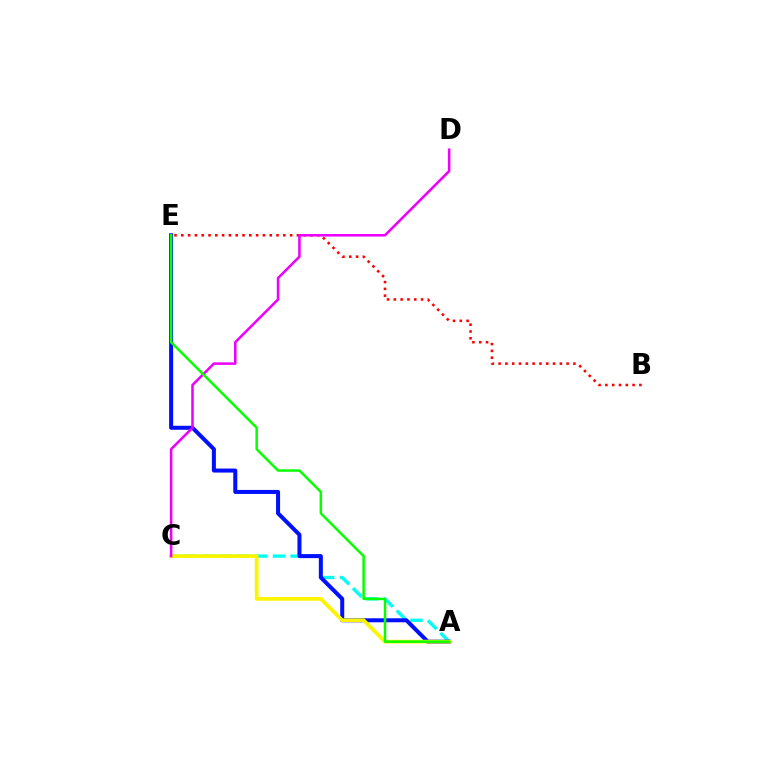{('A', 'C'): [{'color': '#00fff6', 'line_style': 'dashed', 'thickness': 2.4}, {'color': '#fcf500', 'line_style': 'solid', 'thickness': 2.69}], ('A', 'E'): [{'color': '#0010ff', 'line_style': 'solid', 'thickness': 2.89}, {'color': '#08ff00', 'line_style': 'solid', 'thickness': 1.8}], ('B', 'E'): [{'color': '#ff0000', 'line_style': 'dotted', 'thickness': 1.85}], ('C', 'D'): [{'color': '#ee00ff', 'line_style': 'solid', 'thickness': 1.83}]}